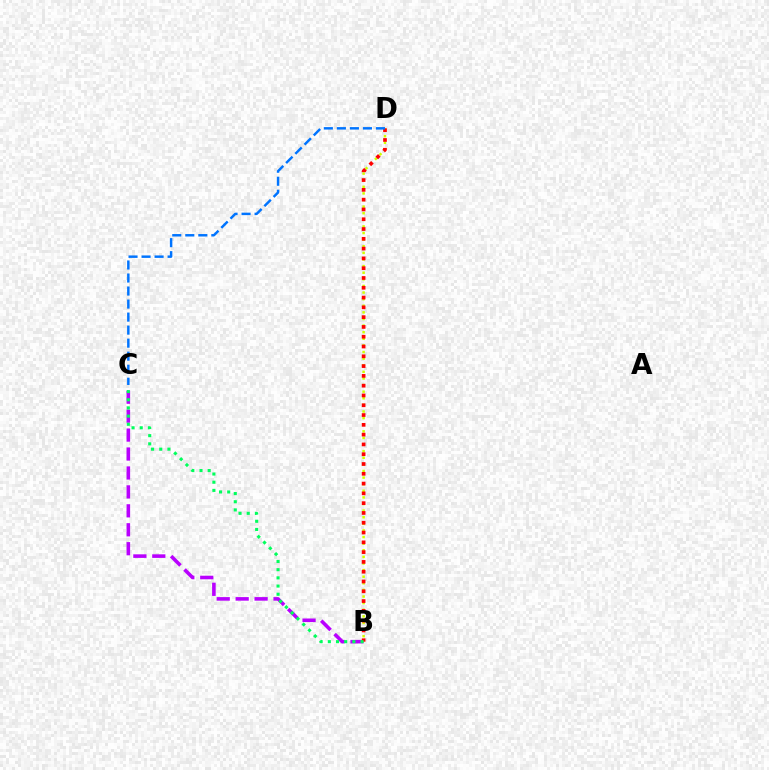{('B', 'C'): [{'color': '#b900ff', 'line_style': 'dashed', 'thickness': 2.57}, {'color': '#00ff5c', 'line_style': 'dotted', 'thickness': 2.22}], ('B', 'D'): [{'color': '#d1ff00', 'line_style': 'dotted', 'thickness': 1.8}, {'color': '#ff0000', 'line_style': 'dotted', 'thickness': 2.66}], ('C', 'D'): [{'color': '#0074ff', 'line_style': 'dashed', 'thickness': 1.77}]}